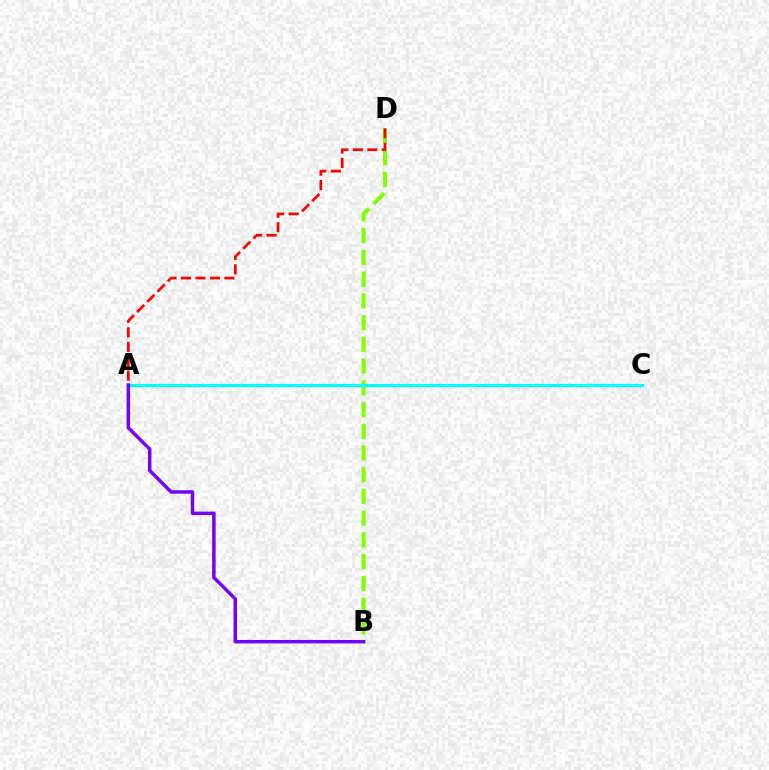{('B', 'D'): [{'color': '#84ff00', 'line_style': 'dashed', 'thickness': 2.95}], ('A', 'C'): [{'color': '#00fff6', 'line_style': 'solid', 'thickness': 2.31}], ('A', 'B'): [{'color': '#7200ff', 'line_style': 'solid', 'thickness': 2.48}], ('A', 'D'): [{'color': '#ff0000', 'line_style': 'dashed', 'thickness': 1.97}]}